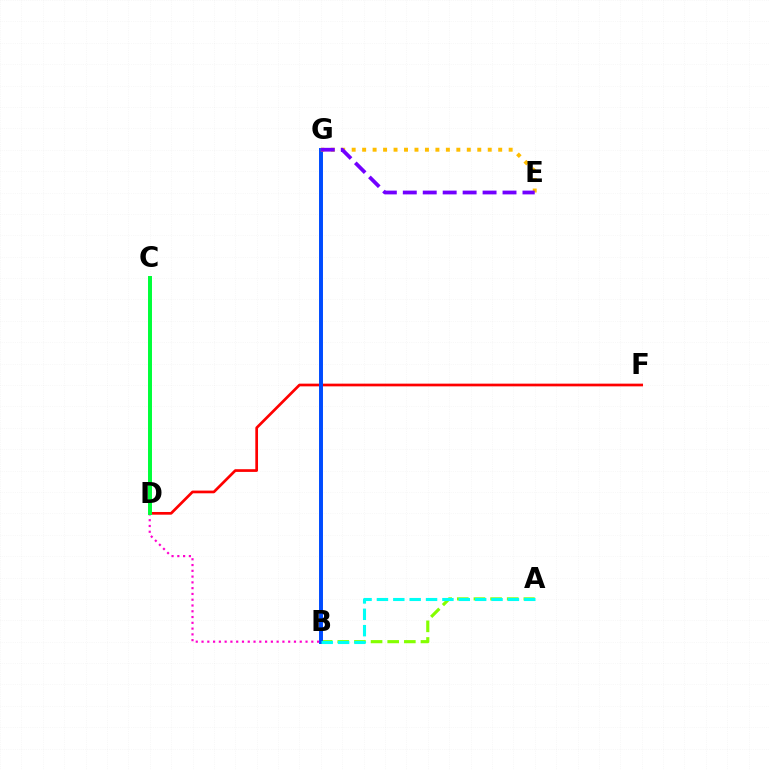{('D', 'F'): [{'color': '#ff0000', 'line_style': 'solid', 'thickness': 1.95}], ('A', 'B'): [{'color': '#84ff00', 'line_style': 'dashed', 'thickness': 2.26}, {'color': '#00fff6', 'line_style': 'dashed', 'thickness': 2.22}], ('B', 'G'): [{'color': '#004bff', 'line_style': 'solid', 'thickness': 2.84}], ('B', 'D'): [{'color': '#ff00cf', 'line_style': 'dotted', 'thickness': 1.57}], ('E', 'G'): [{'color': '#ffbd00', 'line_style': 'dotted', 'thickness': 2.84}, {'color': '#7200ff', 'line_style': 'dashed', 'thickness': 2.71}], ('C', 'D'): [{'color': '#00ff39', 'line_style': 'solid', 'thickness': 2.86}]}